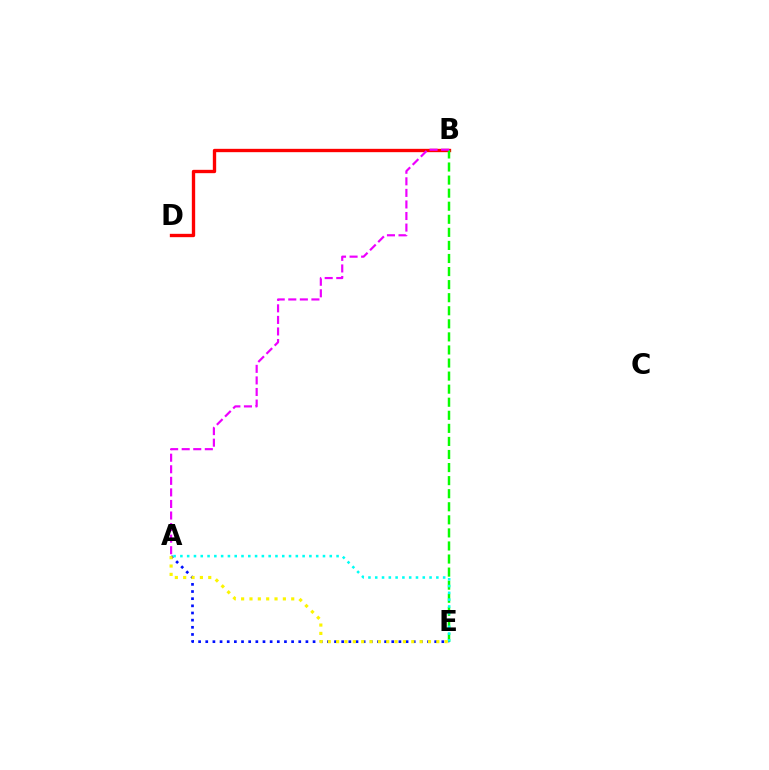{('B', 'D'): [{'color': '#ff0000', 'line_style': 'solid', 'thickness': 2.41}], ('B', 'E'): [{'color': '#08ff00', 'line_style': 'dashed', 'thickness': 1.78}], ('A', 'E'): [{'color': '#0010ff', 'line_style': 'dotted', 'thickness': 1.94}, {'color': '#00fff6', 'line_style': 'dotted', 'thickness': 1.84}, {'color': '#fcf500', 'line_style': 'dotted', 'thickness': 2.27}], ('A', 'B'): [{'color': '#ee00ff', 'line_style': 'dashed', 'thickness': 1.57}]}